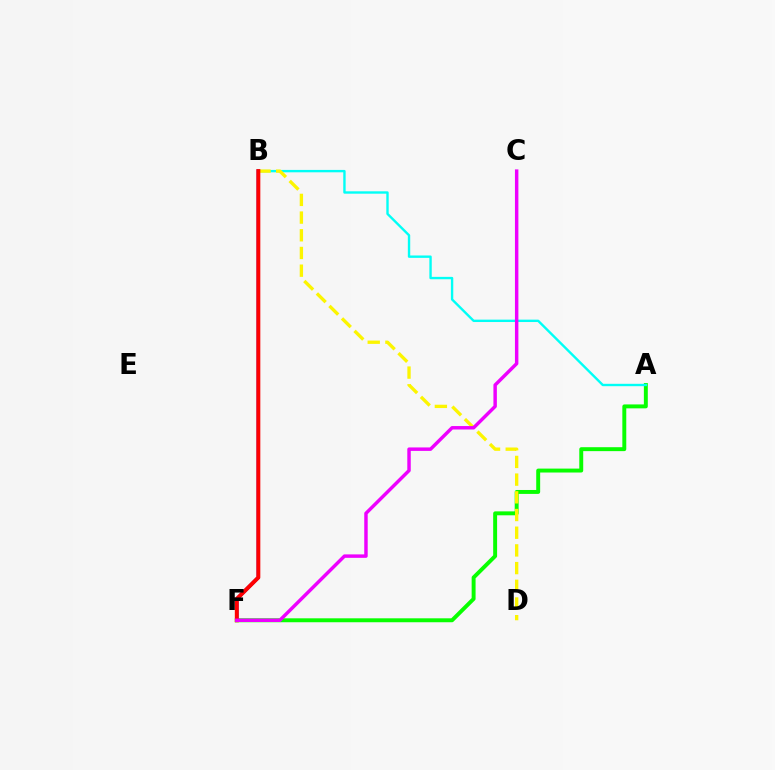{('A', 'F'): [{'color': '#08ff00', 'line_style': 'solid', 'thickness': 2.83}], ('A', 'B'): [{'color': '#00fff6', 'line_style': 'solid', 'thickness': 1.72}], ('B', 'F'): [{'color': '#0010ff', 'line_style': 'solid', 'thickness': 2.4}, {'color': '#ff0000', 'line_style': 'solid', 'thickness': 2.86}], ('B', 'D'): [{'color': '#fcf500', 'line_style': 'dashed', 'thickness': 2.4}], ('C', 'F'): [{'color': '#ee00ff', 'line_style': 'solid', 'thickness': 2.48}]}